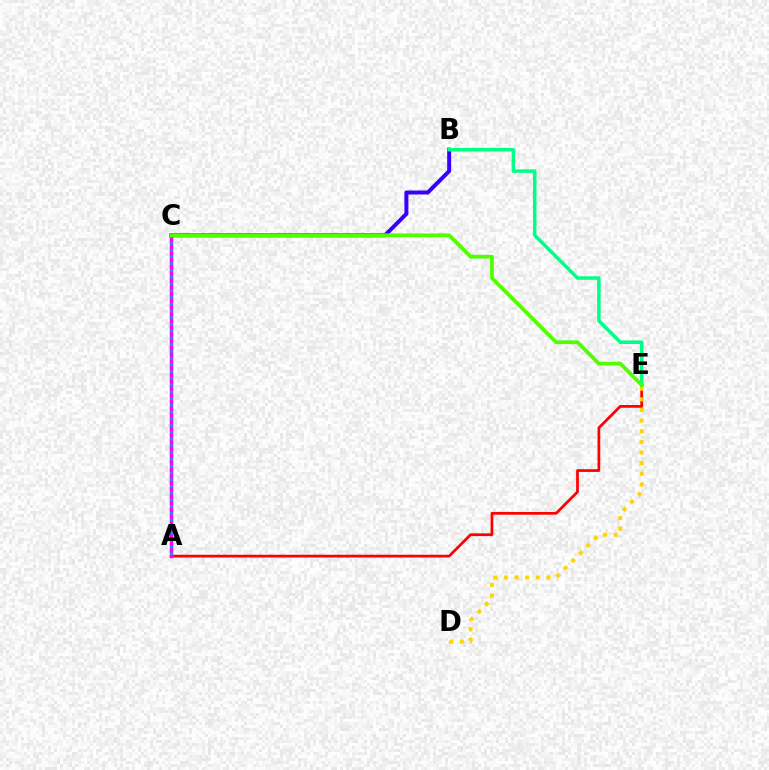{('A', 'E'): [{'color': '#ff0000', 'line_style': 'solid', 'thickness': 1.97}], ('B', 'C'): [{'color': '#3700ff', 'line_style': 'solid', 'thickness': 2.87}], ('D', 'E'): [{'color': '#ffd500', 'line_style': 'dotted', 'thickness': 2.89}], ('A', 'C'): [{'color': '#ff00ed', 'line_style': 'solid', 'thickness': 2.52}, {'color': '#009eff', 'line_style': 'dotted', 'thickness': 1.83}], ('B', 'E'): [{'color': '#00ff86', 'line_style': 'solid', 'thickness': 2.53}], ('C', 'E'): [{'color': '#4fff00', 'line_style': 'solid', 'thickness': 2.68}]}